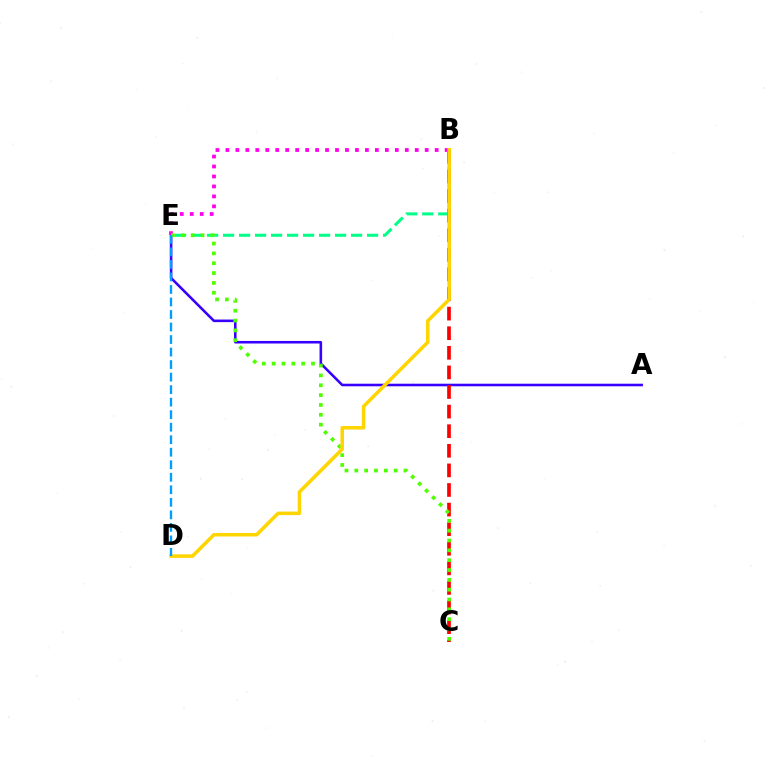{('A', 'E'): [{'color': '#3700ff', 'line_style': 'solid', 'thickness': 1.85}], ('B', 'E'): [{'color': '#00ff86', 'line_style': 'dashed', 'thickness': 2.17}, {'color': '#ff00ed', 'line_style': 'dotted', 'thickness': 2.71}], ('B', 'C'): [{'color': '#ff0000', 'line_style': 'dashed', 'thickness': 2.66}], ('C', 'E'): [{'color': '#4fff00', 'line_style': 'dotted', 'thickness': 2.67}], ('B', 'D'): [{'color': '#ffd500', 'line_style': 'solid', 'thickness': 2.54}], ('D', 'E'): [{'color': '#009eff', 'line_style': 'dashed', 'thickness': 1.7}]}